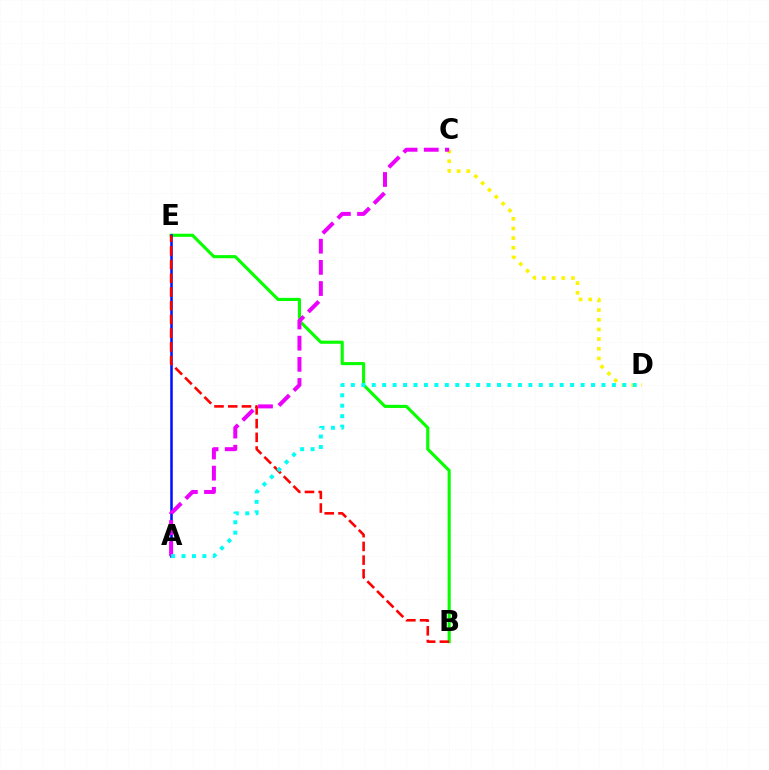{('C', 'D'): [{'color': '#fcf500', 'line_style': 'dotted', 'thickness': 2.63}], ('B', 'E'): [{'color': '#08ff00', 'line_style': 'solid', 'thickness': 2.24}, {'color': '#ff0000', 'line_style': 'dashed', 'thickness': 1.86}], ('A', 'E'): [{'color': '#0010ff', 'line_style': 'solid', 'thickness': 1.83}], ('A', 'C'): [{'color': '#ee00ff', 'line_style': 'dashed', 'thickness': 2.88}], ('A', 'D'): [{'color': '#00fff6', 'line_style': 'dotted', 'thickness': 2.84}]}